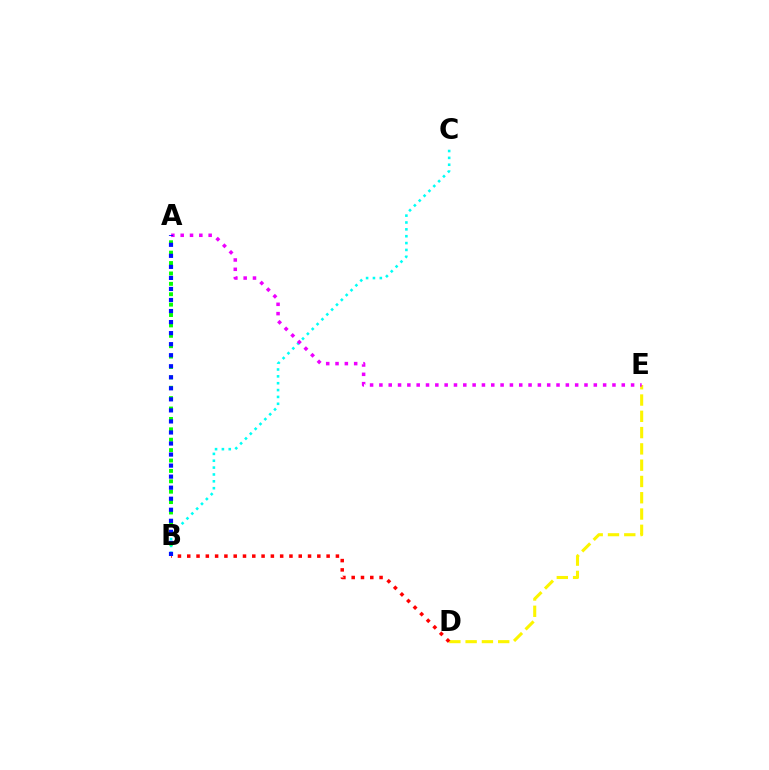{('D', 'E'): [{'color': '#fcf500', 'line_style': 'dashed', 'thickness': 2.21}], ('B', 'C'): [{'color': '#00fff6', 'line_style': 'dotted', 'thickness': 1.86}], ('A', 'E'): [{'color': '#ee00ff', 'line_style': 'dotted', 'thickness': 2.53}], ('B', 'D'): [{'color': '#ff0000', 'line_style': 'dotted', 'thickness': 2.52}], ('A', 'B'): [{'color': '#08ff00', 'line_style': 'dotted', 'thickness': 2.82}, {'color': '#0010ff', 'line_style': 'dotted', 'thickness': 3.0}]}